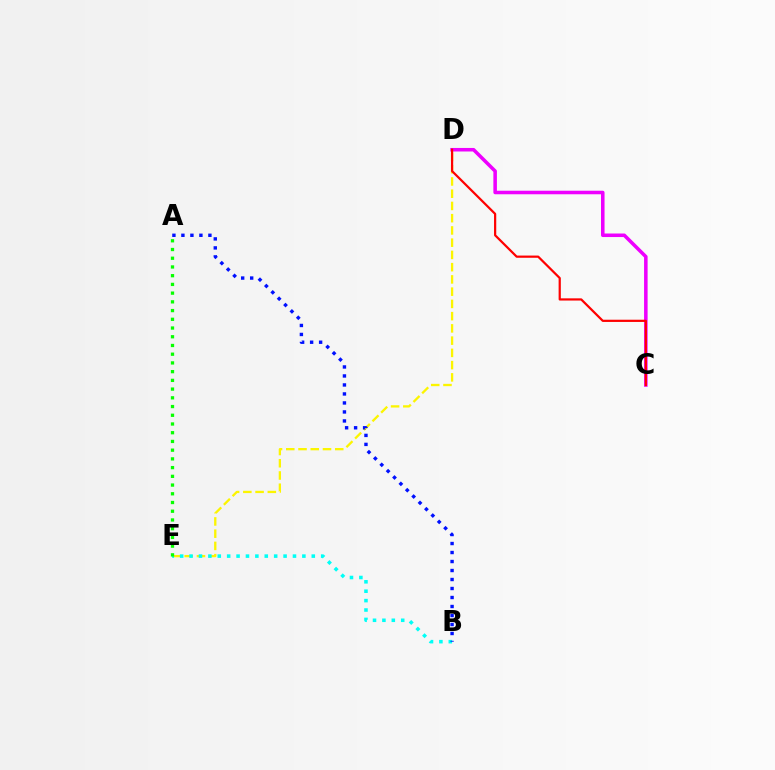{('D', 'E'): [{'color': '#fcf500', 'line_style': 'dashed', 'thickness': 1.66}], ('B', 'E'): [{'color': '#00fff6', 'line_style': 'dotted', 'thickness': 2.55}], ('A', 'E'): [{'color': '#08ff00', 'line_style': 'dotted', 'thickness': 2.37}], ('C', 'D'): [{'color': '#ee00ff', 'line_style': 'solid', 'thickness': 2.55}, {'color': '#ff0000', 'line_style': 'solid', 'thickness': 1.59}], ('A', 'B'): [{'color': '#0010ff', 'line_style': 'dotted', 'thickness': 2.44}]}